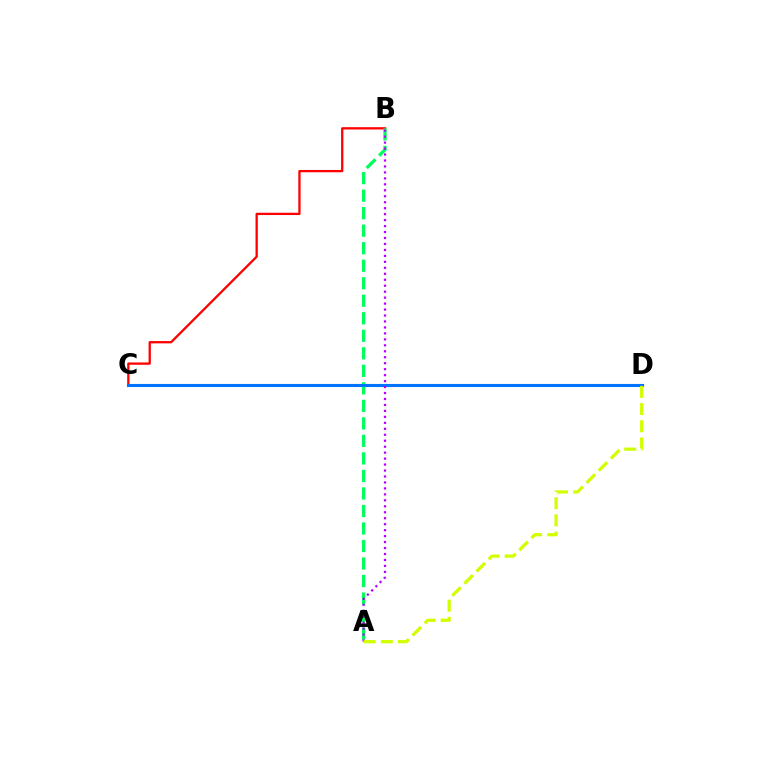{('B', 'C'): [{'color': '#ff0000', 'line_style': 'solid', 'thickness': 1.65}], ('A', 'B'): [{'color': '#00ff5c', 'line_style': 'dashed', 'thickness': 2.38}, {'color': '#b900ff', 'line_style': 'dotted', 'thickness': 1.62}], ('C', 'D'): [{'color': '#0074ff', 'line_style': 'solid', 'thickness': 2.23}], ('A', 'D'): [{'color': '#d1ff00', 'line_style': 'dashed', 'thickness': 2.33}]}